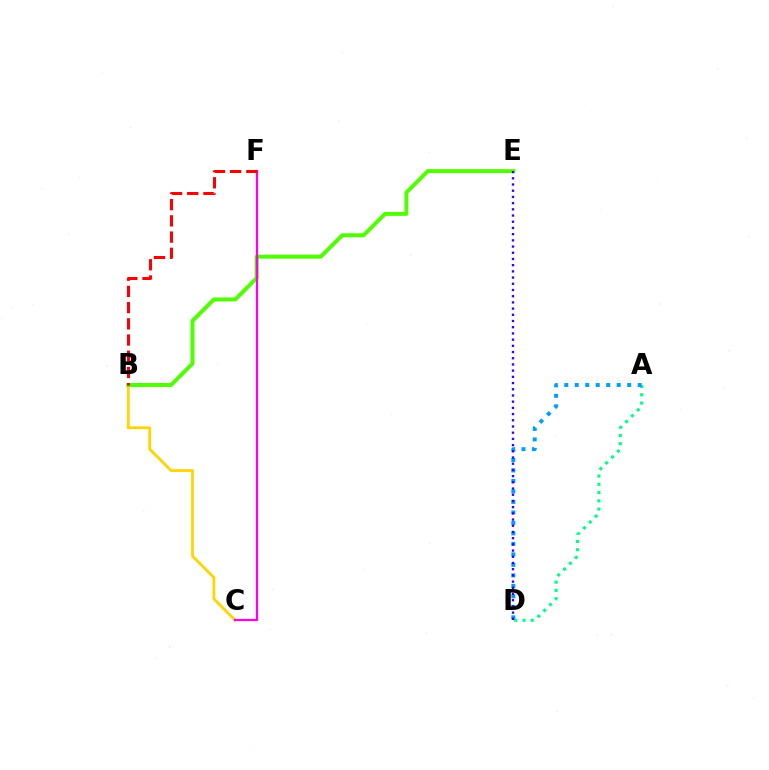{('A', 'D'): [{'color': '#00ff86', 'line_style': 'dotted', 'thickness': 2.24}, {'color': '#009eff', 'line_style': 'dotted', 'thickness': 2.85}], ('B', 'C'): [{'color': '#ffd500', 'line_style': 'solid', 'thickness': 2.03}], ('B', 'E'): [{'color': '#4fff00', 'line_style': 'solid', 'thickness': 2.86}], ('C', 'F'): [{'color': '#ff00ed', 'line_style': 'solid', 'thickness': 1.62}], ('B', 'F'): [{'color': '#ff0000', 'line_style': 'dashed', 'thickness': 2.2}], ('D', 'E'): [{'color': '#3700ff', 'line_style': 'dotted', 'thickness': 1.69}]}